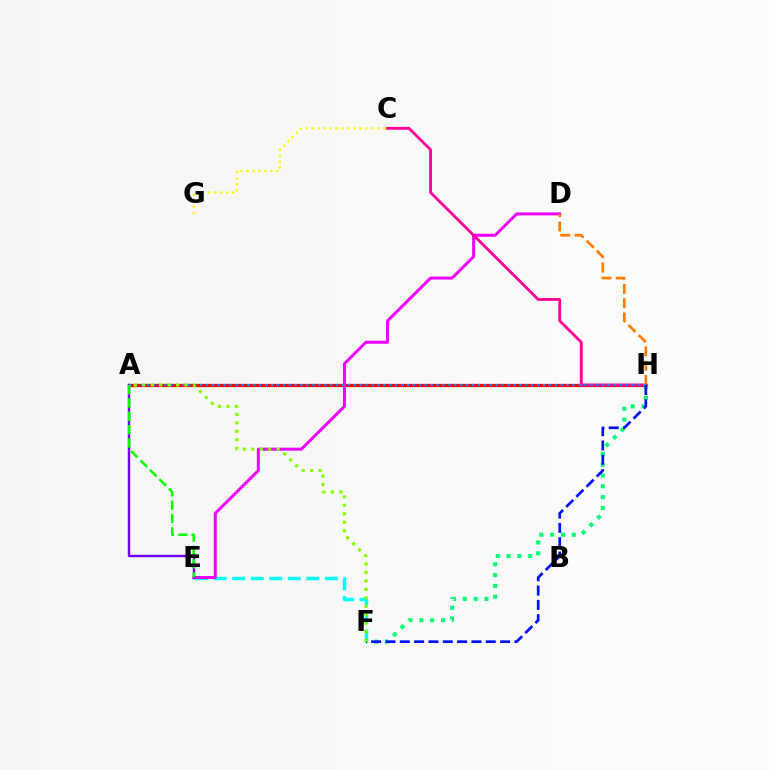{('E', 'F'): [{'color': '#00fff6', 'line_style': 'dashed', 'thickness': 2.52}], ('A', 'H'): [{'color': '#ff0000', 'line_style': 'solid', 'thickness': 2.33}, {'color': '#008cff', 'line_style': 'dotted', 'thickness': 1.61}], ('F', 'H'): [{'color': '#00ff74', 'line_style': 'dotted', 'thickness': 2.94}, {'color': '#0010ff', 'line_style': 'dashed', 'thickness': 1.95}], ('D', 'E'): [{'color': '#ee00ff', 'line_style': 'solid', 'thickness': 2.14}], ('A', 'E'): [{'color': '#7200ff', 'line_style': 'solid', 'thickness': 1.76}, {'color': '#08ff00', 'line_style': 'dashed', 'thickness': 1.81}], ('C', 'H'): [{'color': '#ff0094', 'line_style': 'solid', 'thickness': 2.03}], ('D', 'H'): [{'color': '#ff7c00', 'line_style': 'dashed', 'thickness': 1.94}], ('A', 'F'): [{'color': '#84ff00', 'line_style': 'dotted', 'thickness': 2.3}], ('C', 'G'): [{'color': '#fcf500', 'line_style': 'dotted', 'thickness': 1.62}]}